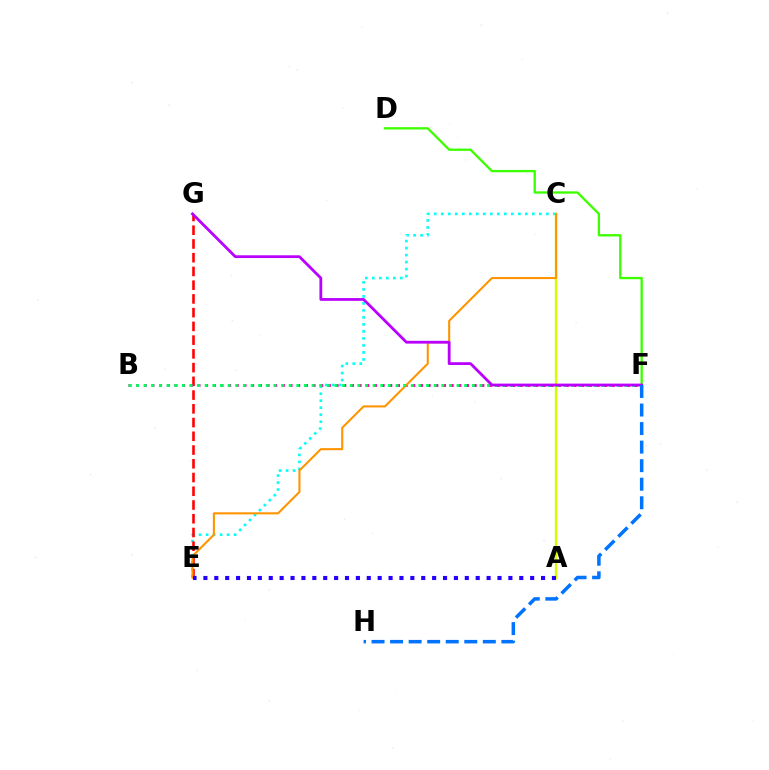{('D', 'F'): [{'color': '#3dff00', 'line_style': 'solid', 'thickness': 1.68}], ('C', 'E'): [{'color': '#00fff6', 'line_style': 'dotted', 'thickness': 1.9}, {'color': '#ff9400', 'line_style': 'solid', 'thickness': 1.5}], ('A', 'C'): [{'color': '#d1ff00', 'line_style': 'solid', 'thickness': 1.71}], ('E', 'G'): [{'color': '#ff0000', 'line_style': 'dashed', 'thickness': 1.87}], ('B', 'F'): [{'color': '#ff00ac', 'line_style': 'dotted', 'thickness': 2.08}, {'color': '#00ff5c', 'line_style': 'dotted', 'thickness': 2.07}], ('A', 'E'): [{'color': '#2500ff', 'line_style': 'dotted', 'thickness': 2.96}], ('F', 'G'): [{'color': '#b900ff', 'line_style': 'solid', 'thickness': 2.01}], ('F', 'H'): [{'color': '#0074ff', 'line_style': 'dashed', 'thickness': 2.52}]}